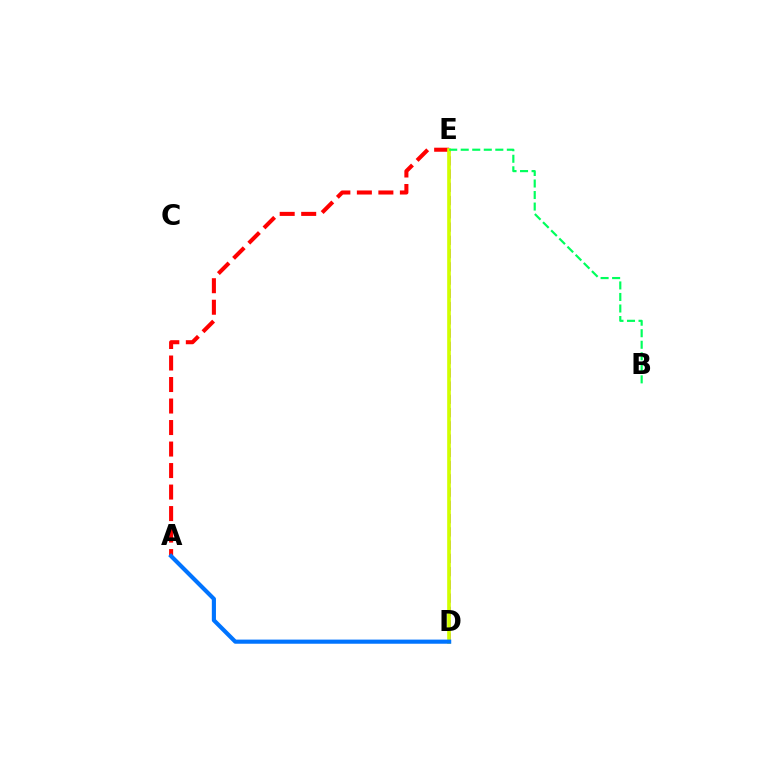{('A', 'E'): [{'color': '#ff0000', 'line_style': 'dashed', 'thickness': 2.92}], ('D', 'E'): [{'color': '#b900ff', 'line_style': 'dashed', 'thickness': 1.8}, {'color': '#d1ff00', 'line_style': 'solid', 'thickness': 2.63}], ('B', 'E'): [{'color': '#00ff5c', 'line_style': 'dashed', 'thickness': 1.57}], ('A', 'D'): [{'color': '#0074ff', 'line_style': 'solid', 'thickness': 2.97}]}